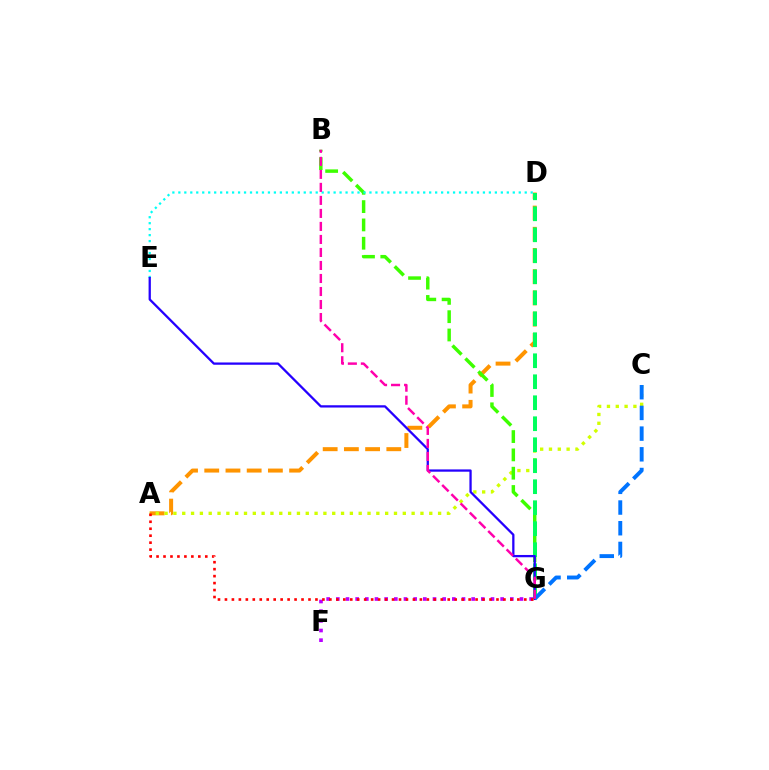{('A', 'D'): [{'color': '#ff9400', 'line_style': 'dashed', 'thickness': 2.88}], ('A', 'C'): [{'color': '#d1ff00', 'line_style': 'dotted', 'thickness': 2.4}], ('B', 'G'): [{'color': '#3dff00', 'line_style': 'dashed', 'thickness': 2.49}, {'color': '#ff00ac', 'line_style': 'dashed', 'thickness': 1.77}], ('D', 'E'): [{'color': '#00fff6', 'line_style': 'dotted', 'thickness': 1.62}], ('F', 'G'): [{'color': '#b900ff', 'line_style': 'dotted', 'thickness': 2.63}], ('D', 'G'): [{'color': '#00ff5c', 'line_style': 'dashed', 'thickness': 2.85}], ('E', 'G'): [{'color': '#2500ff', 'line_style': 'solid', 'thickness': 1.64}], ('C', 'G'): [{'color': '#0074ff', 'line_style': 'dashed', 'thickness': 2.81}], ('A', 'G'): [{'color': '#ff0000', 'line_style': 'dotted', 'thickness': 1.89}]}